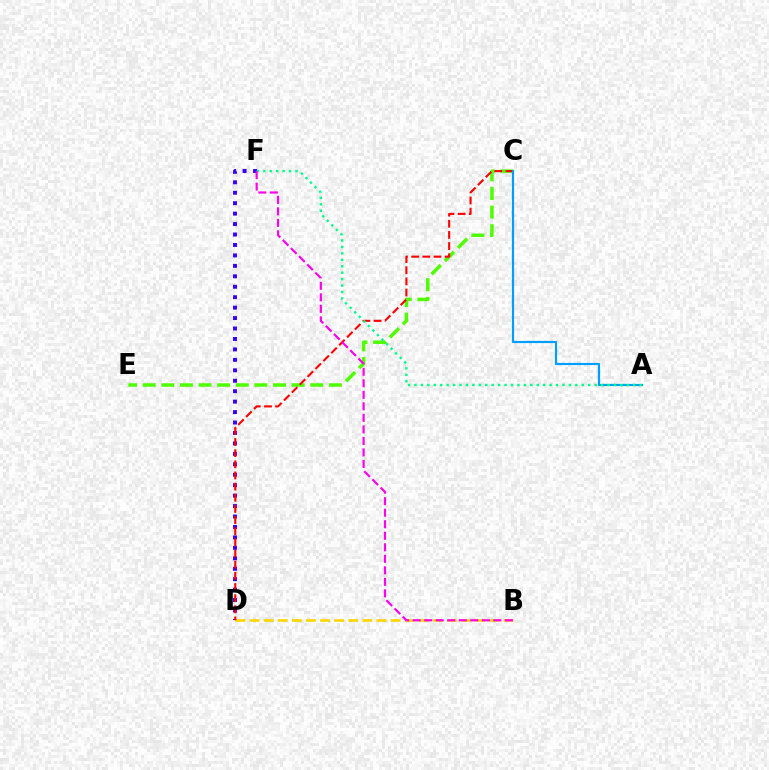{('D', 'F'): [{'color': '#3700ff', 'line_style': 'dotted', 'thickness': 2.84}], ('B', 'D'): [{'color': '#ffd500', 'line_style': 'dashed', 'thickness': 1.92}], ('C', 'E'): [{'color': '#4fff00', 'line_style': 'dashed', 'thickness': 2.53}], ('C', 'D'): [{'color': '#ff0000', 'line_style': 'dashed', 'thickness': 1.52}], ('A', 'C'): [{'color': '#009eff', 'line_style': 'solid', 'thickness': 1.56}], ('A', 'F'): [{'color': '#00ff86', 'line_style': 'dotted', 'thickness': 1.75}], ('B', 'F'): [{'color': '#ff00ed', 'line_style': 'dashed', 'thickness': 1.57}]}